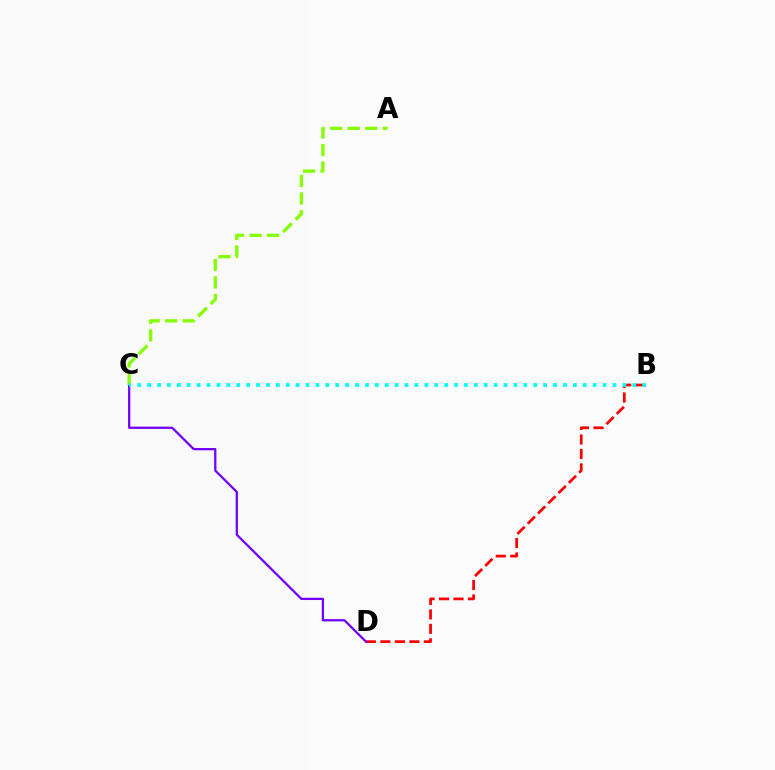{('B', 'D'): [{'color': '#ff0000', 'line_style': 'dashed', 'thickness': 1.97}], ('C', 'D'): [{'color': '#7200ff', 'line_style': 'solid', 'thickness': 1.63}], ('A', 'C'): [{'color': '#84ff00', 'line_style': 'dashed', 'thickness': 2.38}], ('B', 'C'): [{'color': '#00fff6', 'line_style': 'dotted', 'thickness': 2.69}]}